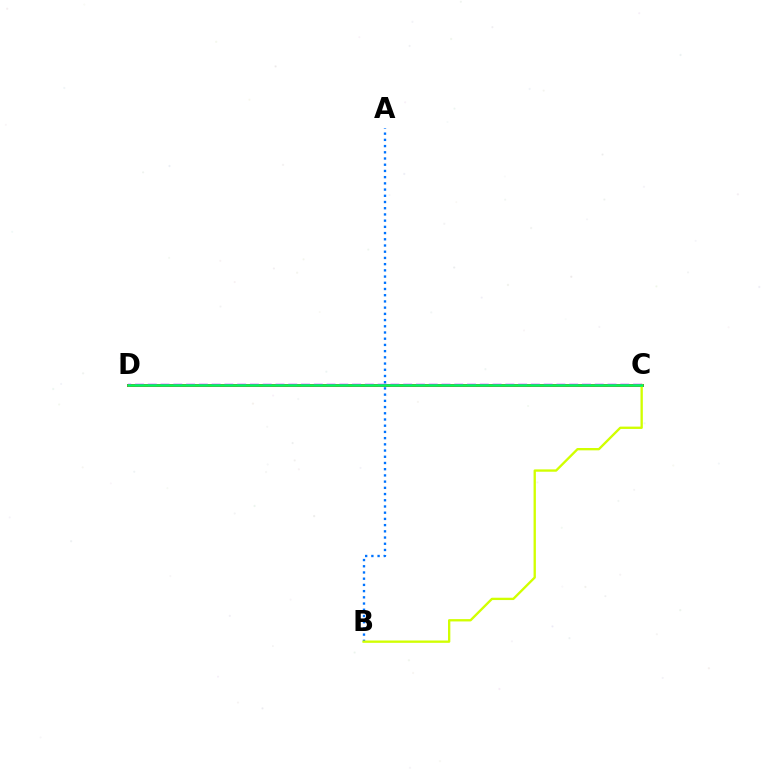{('C', 'D'): [{'color': '#ff0000', 'line_style': 'solid', 'thickness': 2.15}, {'color': '#b900ff', 'line_style': 'dashed', 'thickness': 1.73}, {'color': '#00ff5c', 'line_style': 'solid', 'thickness': 1.85}], ('A', 'B'): [{'color': '#0074ff', 'line_style': 'dotted', 'thickness': 1.69}], ('B', 'C'): [{'color': '#d1ff00', 'line_style': 'solid', 'thickness': 1.68}]}